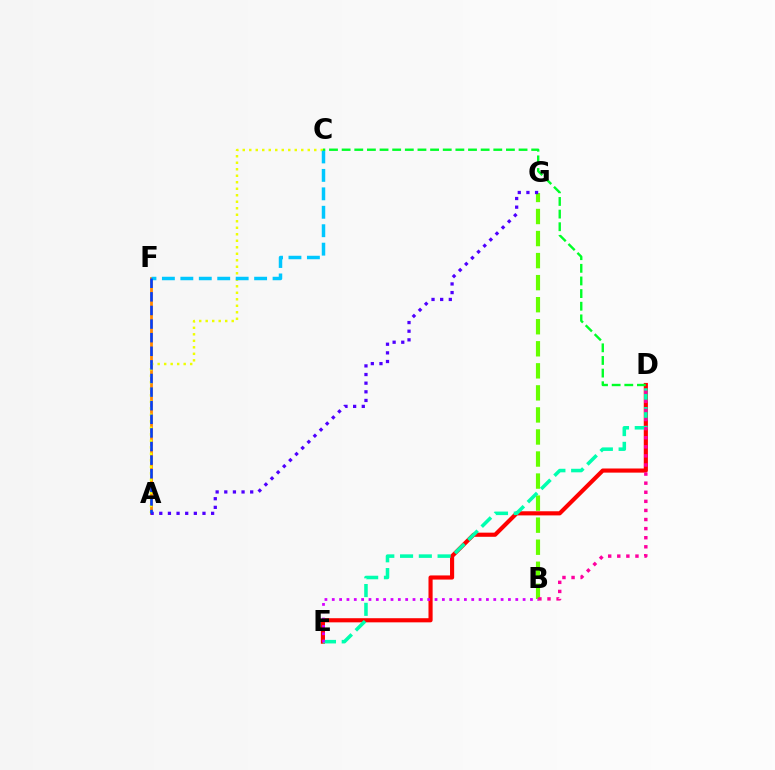{('A', 'F'): [{'color': '#ff8800', 'line_style': 'solid', 'thickness': 2.01}, {'color': '#003fff', 'line_style': 'dashed', 'thickness': 1.85}], ('B', 'G'): [{'color': '#66ff00', 'line_style': 'dashed', 'thickness': 3.0}], ('A', 'C'): [{'color': '#eeff00', 'line_style': 'dotted', 'thickness': 1.77}], ('D', 'E'): [{'color': '#ff0000', 'line_style': 'solid', 'thickness': 2.97}, {'color': '#00ffaf', 'line_style': 'dashed', 'thickness': 2.55}], ('A', 'G'): [{'color': '#4f00ff', 'line_style': 'dotted', 'thickness': 2.35}], ('C', 'F'): [{'color': '#00c7ff', 'line_style': 'dashed', 'thickness': 2.51}], ('B', 'E'): [{'color': '#d600ff', 'line_style': 'dotted', 'thickness': 1.99}], ('B', 'D'): [{'color': '#ff00a0', 'line_style': 'dotted', 'thickness': 2.47}], ('C', 'D'): [{'color': '#00ff27', 'line_style': 'dashed', 'thickness': 1.72}]}